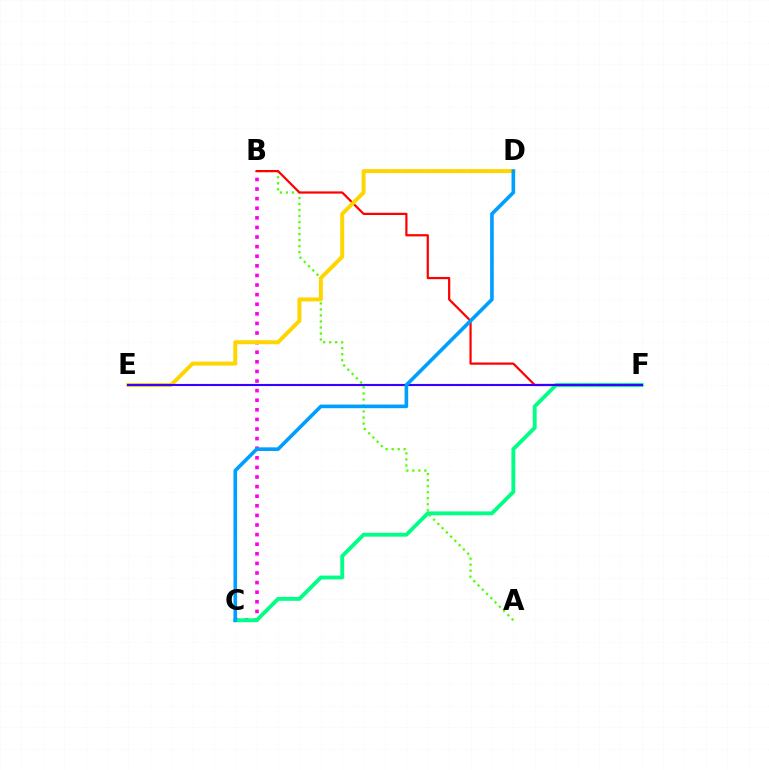{('B', 'C'): [{'color': '#ff00ed', 'line_style': 'dotted', 'thickness': 2.61}], ('A', 'B'): [{'color': '#4fff00', 'line_style': 'dotted', 'thickness': 1.63}], ('B', 'F'): [{'color': '#ff0000', 'line_style': 'solid', 'thickness': 1.59}], ('D', 'E'): [{'color': '#ffd500', 'line_style': 'solid', 'thickness': 2.84}], ('C', 'F'): [{'color': '#00ff86', 'line_style': 'solid', 'thickness': 2.77}], ('E', 'F'): [{'color': '#3700ff', 'line_style': 'solid', 'thickness': 1.53}], ('C', 'D'): [{'color': '#009eff', 'line_style': 'solid', 'thickness': 2.61}]}